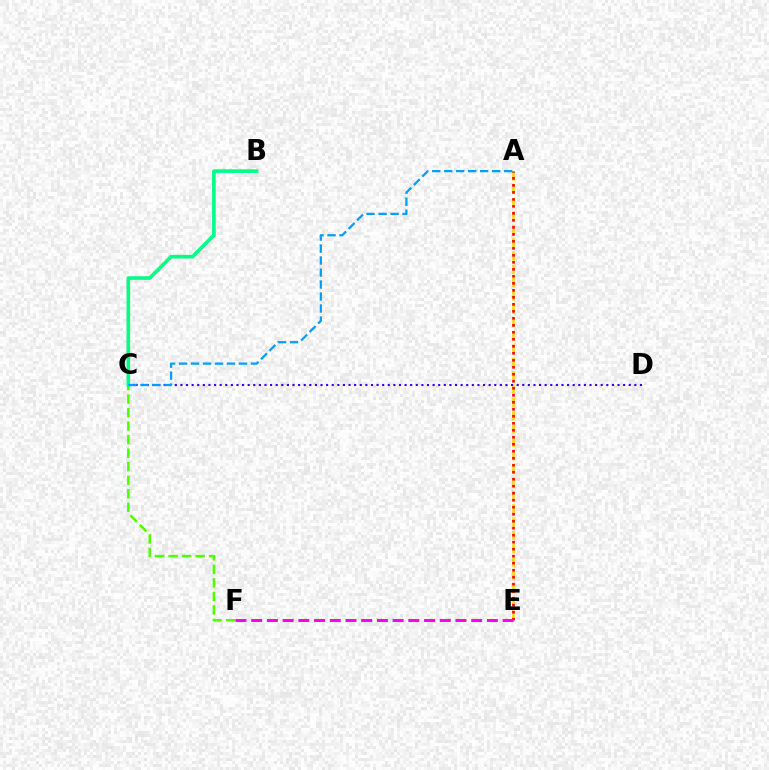{('C', 'F'): [{'color': '#4fff00', 'line_style': 'dashed', 'thickness': 1.84}], ('A', 'E'): [{'color': '#ffd500', 'line_style': 'dashed', 'thickness': 1.81}, {'color': '#ff0000', 'line_style': 'dotted', 'thickness': 1.9}], ('C', 'D'): [{'color': '#3700ff', 'line_style': 'dotted', 'thickness': 1.52}], ('B', 'C'): [{'color': '#00ff86', 'line_style': 'solid', 'thickness': 2.61}], ('E', 'F'): [{'color': '#ff00ed', 'line_style': 'dashed', 'thickness': 2.13}], ('A', 'C'): [{'color': '#009eff', 'line_style': 'dashed', 'thickness': 1.63}]}